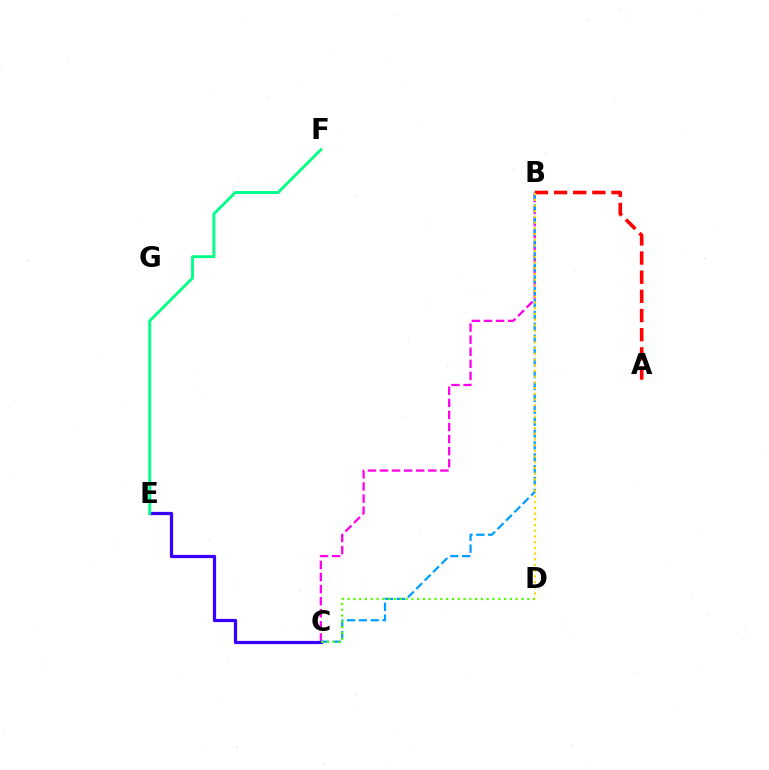{('B', 'C'): [{'color': '#ff00ed', 'line_style': 'dashed', 'thickness': 1.64}, {'color': '#009eff', 'line_style': 'dashed', 'thickness': 1.61}], ('C', 'E'): [{'color': '#3700ff', 'line_style': 'solid', 'thickness': 2.32}], ('C', 'D'): [{'color': '#4fff00', 'line_style': 'dotted', 'thickness': 1.57}], ('A', 'B'): [{'color': '#ff0000', 'line_style': 'dashed', 'thickness': 2.6}], ('E', 'F'): [{'color': '#00ff86', 'line_style': 'solid', 'thickness': 2.07}], ('B', 'D'): [{'color': '#ffd500', 'line_style': 'dotted', 'thickness': 1.55}]}